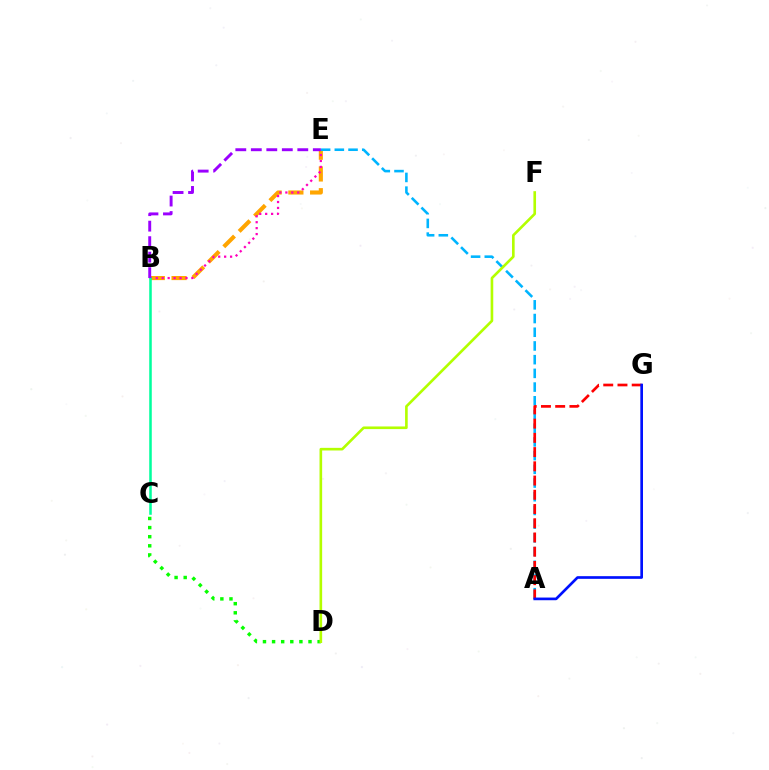{('B', 'E'): [{'color': '#ffa500', 'line_style': 'dashed', 'thickness': 2.95}, {'color': '#ff00bd', 'line_style': 'dotted', 'thickness': 1.61}, {'color': '#9b00ff', 'line_style': 'dashed', 'thickness': 2.11}], ('C', 'D'): [{'color': '#08ff00', 'line_style': 'dotted', 'thickness': 2.47}], ('A', 'E'): [{'color': '#00b5ff', 'line_style': 'dashed', 'thickness': 1.86}], ('D', 'F'): [{'color': '#b3ff00', 'line_style': 'solid', 'thickness': 1.9}], ('A', 'G'): [{'color': '#ff0000', 'line_style': 'dashed', 'thickness': 1.93}, {'color': '#0010ff', 'line_style': 'solid', 'thickness': 1.92}], ('B', 'C'): [{'color': '#00ff9d', 'line_style': 'solid', 'thickness': 1.83}]}